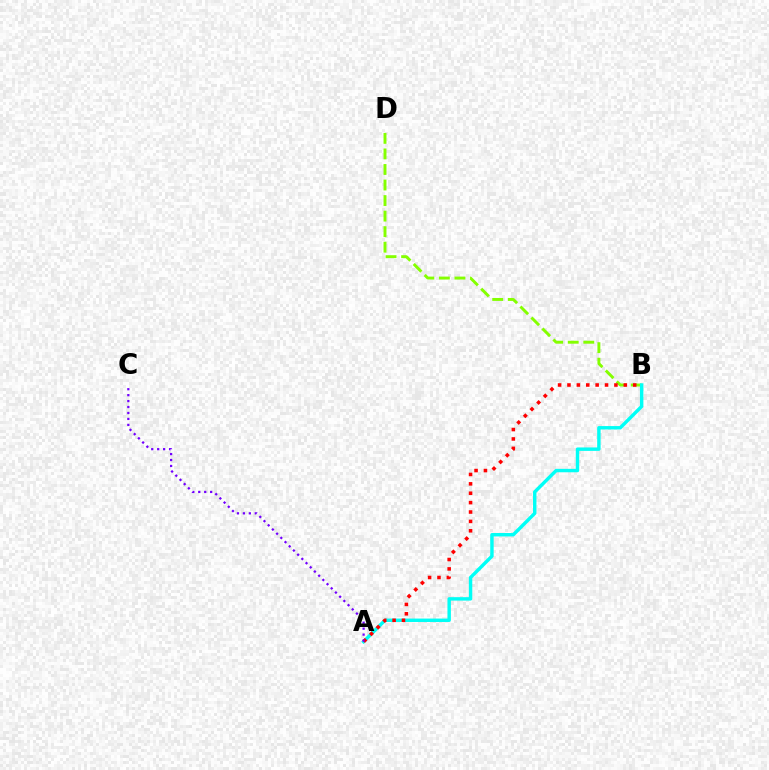{('B', 'D'): [{'color': '#84ff00', 'line_style': 'dashed', 'thickness': 2.11}], ('A', 'B'): [{'color': '#00fff6', 'line_style': 'solid', 'thickness': 2.47}, {'color': '#ff0000', 'line_style': 'dotted', 'thickness': 2.55}], ('A', 'C'): [{'color': '#7200ff', 'line_style': 'dotted', 'thickness': 1.62}]}